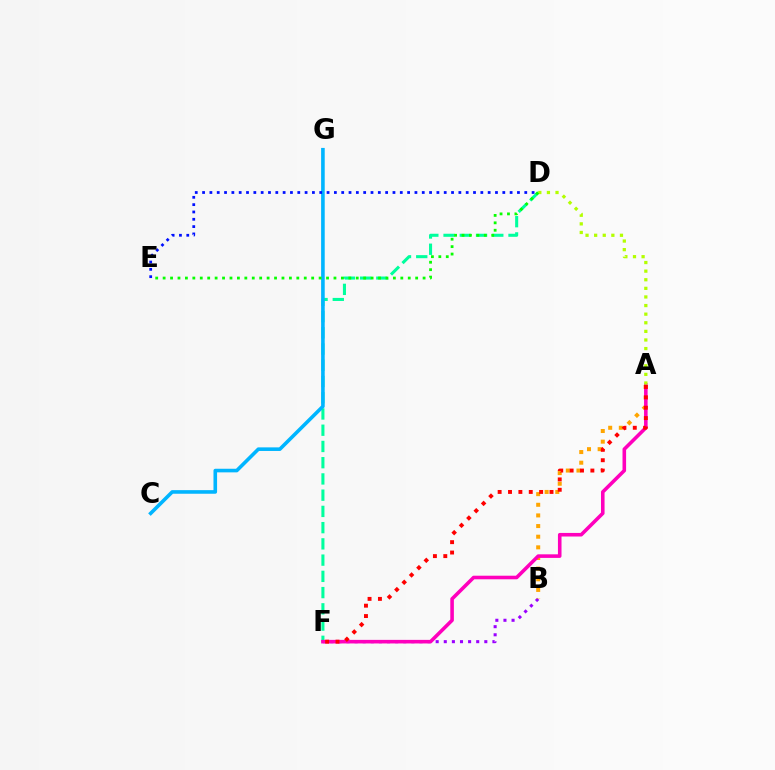{('D', 'F'): [{'color': '#00ff9d', 'line_style': 'dashed', 'thickness': 2.21}], ('B', 'F'): [{'color': '#9b00ff', 'line_style': 'dotted', 'thickness': 2.2}], ('A', 'B'): [{'color': '#ffa500', 'line_style': 'dotted', 'thickness': 2.89}], ('A', 'F'): [{'color': '#ff00bd', 'line_style': 'solid', 'thickness': 2.58}, {'color': '#ff0000', 'line_style': 'dotted', 'thickness': 2.82}], ('C', 'G'): [{'color': '#00b5ff', 'line_style': 'solid', 'thickness': 2.59}], ('A', 'D'): [{'color': '#b3ff00', 'line_style': 'dotted', 'thickness': 2.34}], ('D', 'E'): [{'color': '#0010ff', 'line_style': 'dotted', 'thickness': 1.99}, {'color': '#08ff00', 'line_style': 'dotted', 'thickness': 2.02}]}